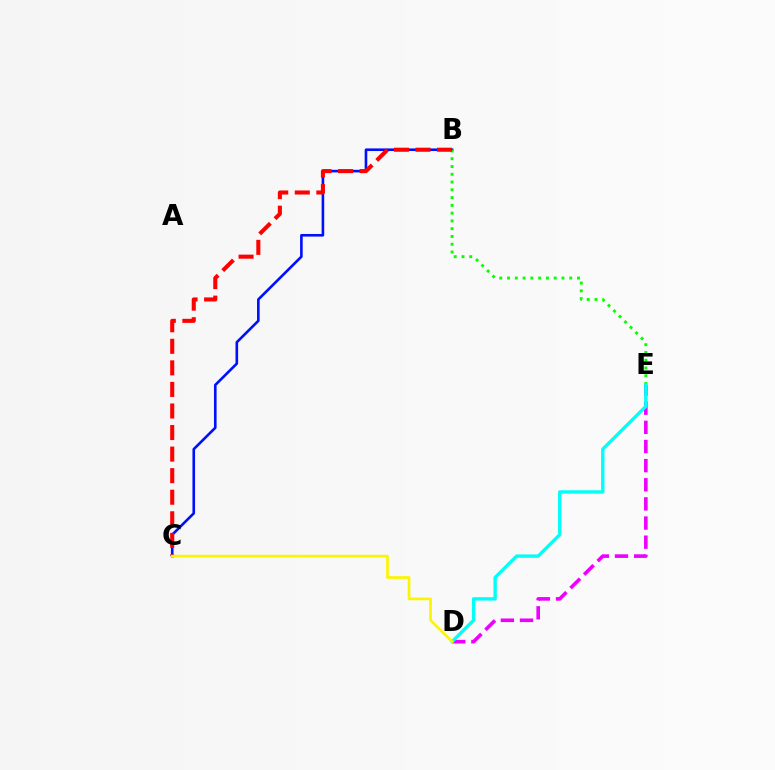{('D', 'E'): [{'color': '#ee00ff', 'line_style': 'dashed', 'thickness': 2.6}, {'color': '#00fff6', 'line_style': 'solid', 'thickness': 2.43}], ('B', 'C'): [{'color': '#0010ff', 'line_style': 'solid', 'thickness': 1.88}, {'color': '#ff0000', 'line_style': 'dashed', 'thickness': 2.93}], ('B', 'E'): [{'color': '#08ff00', 'line_style': 'dotted', 'thickness': 2.11}], ('C', 'D'): [{'color': '#fcf500', 'line_style': 'solid', 'thickness': 1.95}]}